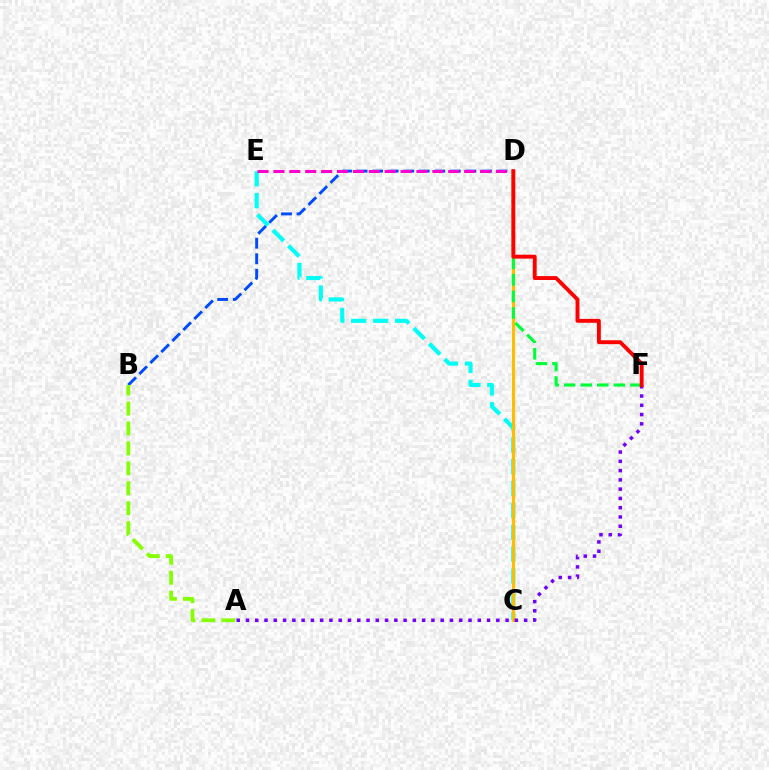{('C', 'E'): [{'color': '#00fff6', 'line_style': 'dashed', 'thickness': 2.98}], ('C', 'D'): [{'color': '#ffbd00', 'line_style': 'solid', 'thickness': 2.26}], ('B', 'D'): [{'color': '#004bff', 'line_style': 'dashed', 'thickness': 2.11}], ('D', 'E'): [{'color': '#ff00cf', 'line_style': 'dashed', 'thickness': 2.16}], ('D', 'F'): [{'color': '#00ff39', 'line_style': 'dashed', 'thickness': 2.25}, {'color': '#ff0000', 'line_style': 'solid', 'thickness': 2.8}], ('A', 'B'): [{'color': '#84ff00', 'line_style': 'dashed', 'thickness': 2.71}], ('A', 'F'): [{'color': '#7200ff', 'line_style': 'dotted', 'thickness': 2.52}]}